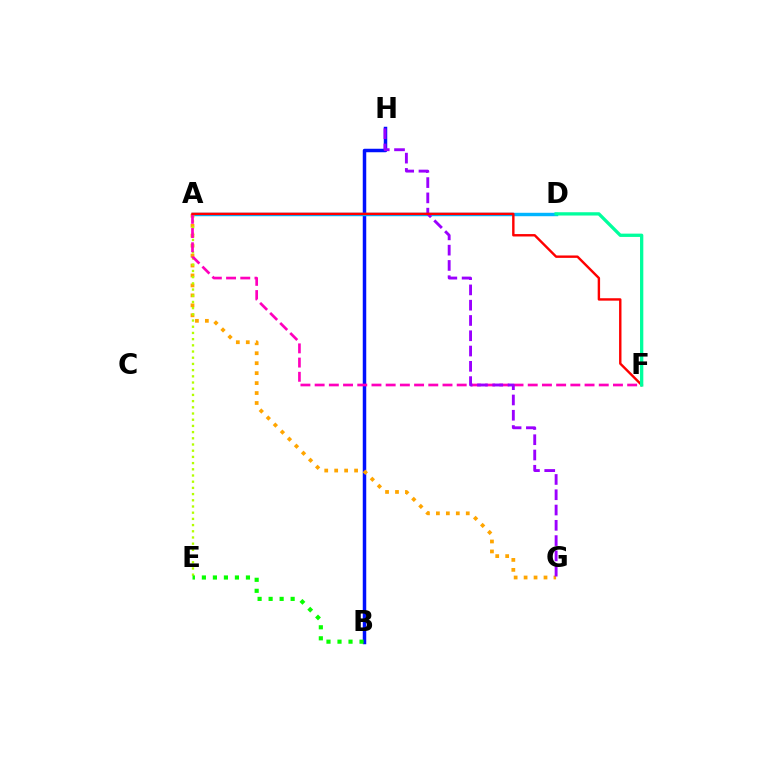{('B', 'H'): [{'color': '#0010ff', 'line_style': 'solid', 'thickness': 2.51}], ('A', 'D'): [{'color': '#00b5ff', 'line_style': 'solid', 'thickness': 2.47}], ('A', 'G'): [{'color': '#ffa500', 'line_style': 'dotted', 'thickness': 2.7}], ('A', 'E'): [{'color': '#b3ff00', 'line_style': 'dotted', 'thickness': 1.68}], ('A', 'F'): [{'color': '#ff00bd', 'line_style': 'dashed', 'thickness': 1.93}, {'color': '#ff0000', 'line_style': 'solid', 'thickness': 1.73}], ('B', 'E'): [{'color': '#08ff00', 'line_style': 'dotted', 'thickness': 2.99}], ('G', 'H'): [{'color': '#9b00ff', 'line_style': 'dashed', 'thickness': 2.08}], ('D', 'F'): [{'color': '#00ff9d', 'line_style': 'solid', 'thickness': 2.38}]}